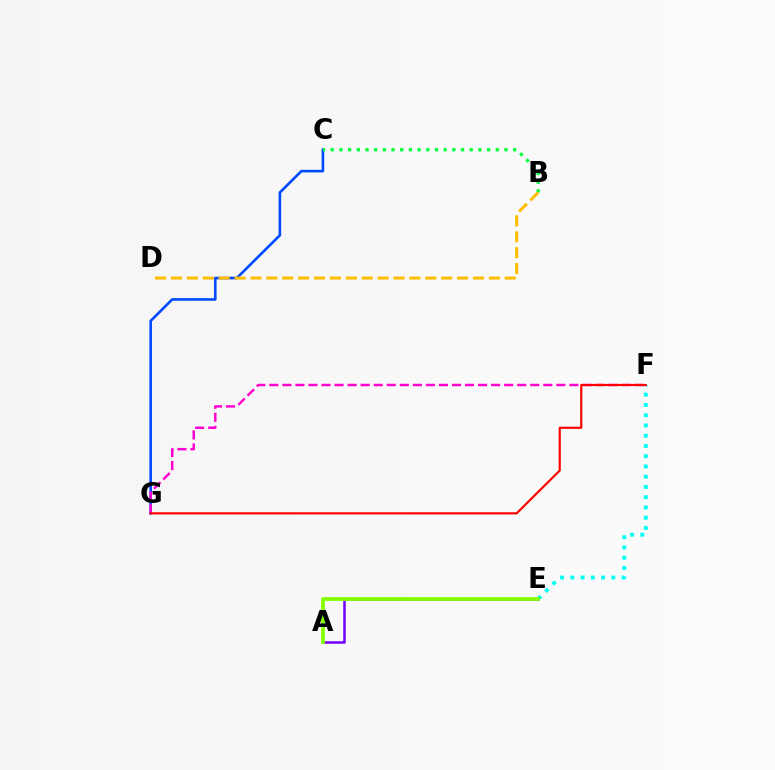{('C', 'G'): [{'color': '#004bff', 'line_style': 'solid', 'thickness': 1.89}], ('B', 'C'): [{'color': '#00ff39', 'line_style': 'dotted', 'thickness': 2.36}], ('A', 'E'): [{'color': '#7200ff', 'line_style': 'solid', 'thickness': 1.81}, {'color': '#84ff00', 'line_style': 'solid', 'thickness': 2.73}], ('E', 'F'): [{'color': '#00fff6', 'line_style': 'dotted', 'thickness': 2.79}], ('F', 'G'): [{'color': '#ff00cf', 'line_style': 'dashed', 'thickness': 1.77}, {'color': '#ff0000', 'line_style': 'solid', 'thickness': 1.55}], ('B', 'D'): [{'color': '#ffbd00', 'line_style': 'dashed', 'thickness': 2.16}]}